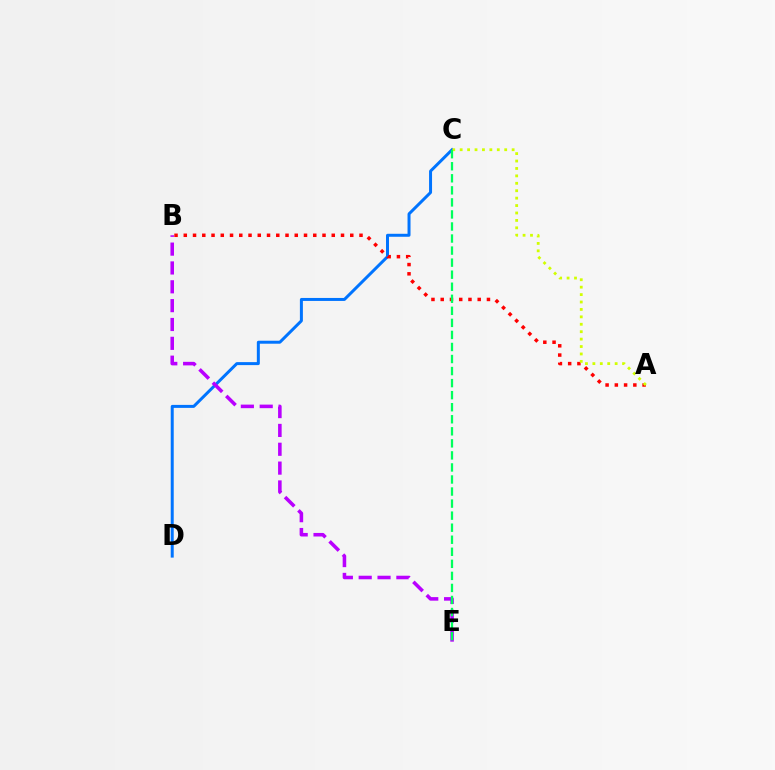{('C', 'D'): [{'color': '#0074ff', 'line_style': 'solid', 'thickness': 2.15}], ('A', 'B'): [{'color': '#ff0000', 'line_style': 'dotted', 'thickness': 2.51}], ('A', 'C'): [{'color': '#d1ff00', 'line_style': 'dotted', 'thickness': 2.02}], ('B', 'E'): [{'color': '#b900ff', 'line_style': 'dashed', 'thickness': 2.56}], ('C', 'E'): [{'color': '#00ff5c', 'line_style': 'dashed', 'thickness': 1.64}]}